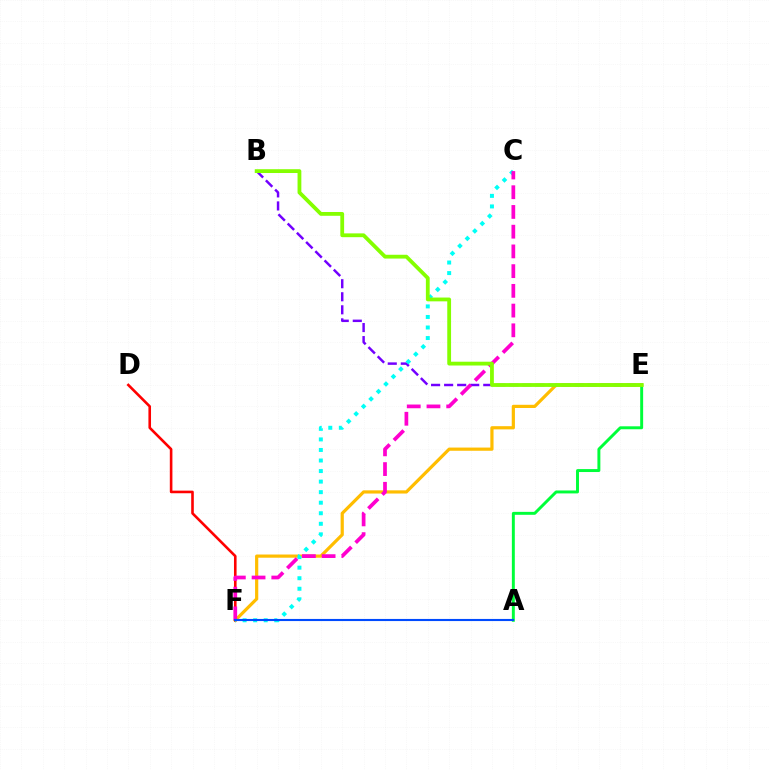{('A', 'E'): [{'color': '#00ff39', 'line_style': 'solid', 'thickness': 2.12}], ('E', 'F'): [{'color': '#ffbd00', 'line_style': 'solid', 'thickness': 2.3}], ('D', 'F'): [{'color': '#ff0000', 'line_style': 'solid', 'thickness': 1.88}], ('B', 'E'): [{'color': '#7200ff', 'line_style': 'dashed', 'thickness': 1.77}, {'color': '#84ff00', 'line_style': 'solid', 'thickness': 2.74}], ('C', 'F'): [{'color': '#00fff6', 'line_style': 'dotted', 'thickness': 2.87}, {'color': '#ff00cf', 'line_style': 'dashed', 'thickness': 2.68}], ('A', 'F'): [{'color': '#004bff', 'line_style': 'solid', 'thickness': 1.52}]}